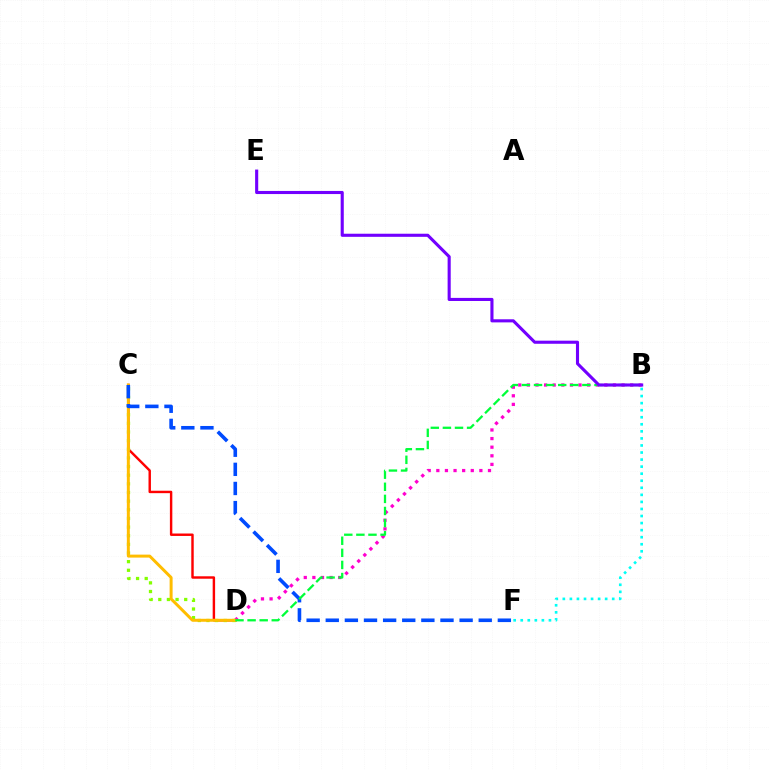{('B', 'F'): [{'color': '#00fff6', 'line_style': 'dotted', 'thickness': 1.92}], ('B', 'D'): [{'color': '#ff00cf', 'line_style': 'dotted', 'thickness': 2.34}, {'color': '#00ff39', 'line_style': 'dashed', 'thickness': 1.64}], ('C', 'D'): [{'color': '#ff0000', 'line_style': 'solid', 'thickness': 1.75}, {'color': '#84ff00', 'line_style': 'dotted', 'thickness': 2.35}, {'color': '#ffbd00', 'line_style': 'solid', 'thickness': 2.14}], ('C', 'F'): [{'color': '#004bff', 'line_style': 'dashed', 'thickness': 2.6}], ('B', 'E'): [{'color': '#7200ff', 'line_style': 'solid', 'thickness': 2.23}]}